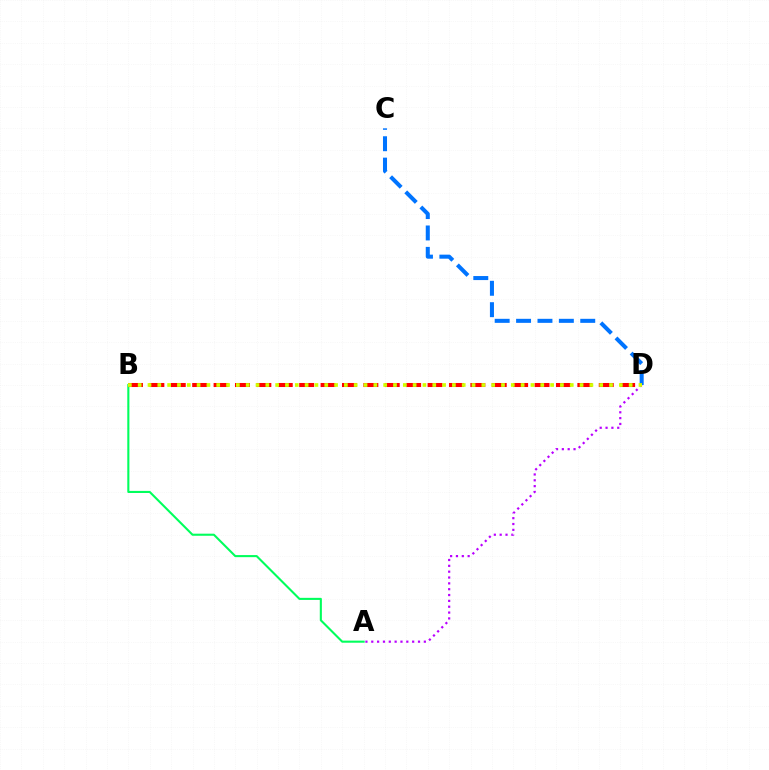{('A', 'B'): [{'color': '#00ff5c', 'line_style': 'solid', 'thickness': 1.51}], ('A', 'D'): [{'color': '#b900ff', 'line_style': 'dotted', 'thickness': 1.59}], ('C', 'D'): [{'color': '#0074ff', 'line_style': 'dashed', 'thickness': 2.91}], ('B', 'D'): [{'color': '#ff0000', 'line_style': 'dashed', 'thickness': 2.91}, {'color': '#d1ff00', 'line_style': 'dotted', 'thickness': 2.67}]}